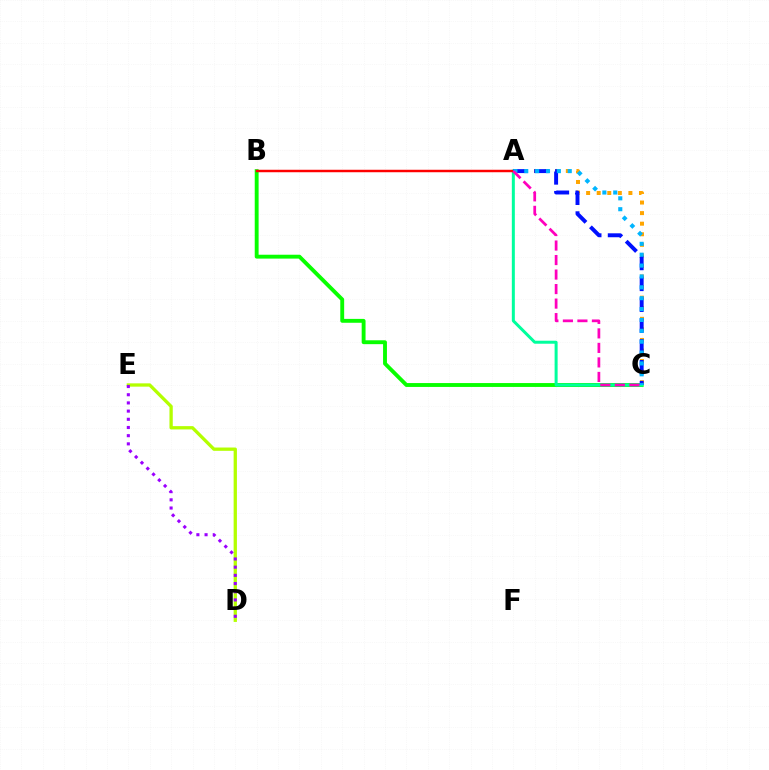{('D', 'E'): [{'color': '#b3ff00', 'line_style': 'solid', 'thickness': 2.37}, {'color': '#9b00ff', 'line_style': 'dotted', 'thickness': 2.22}], ('B', 'C'): [{'color': '#08ff00', 'line_style': 'solid', 'thickness': 2.79}], ('A', 'C'): [{'color': '#ffa500', 'line_style': 'dotted', 'thickness': 2.87}, {'color': '#00ff9d', 'line_style': 'solid', 'thickness': 2.16}, {'color': '#0010ff', 'line_style': 'dashed', 'thickness': 2.84}, {'color': '#00b5ff', 'line_style': 'dotted', 'thickness': 2.95}, {'color': '#ff00bd', 'line_style': 'dashed', 'thickness': 1.97}], ('A', 'B'): [{'color': '#ff0000', 'line_style': 'solid', 'thickness': 1.78}]}